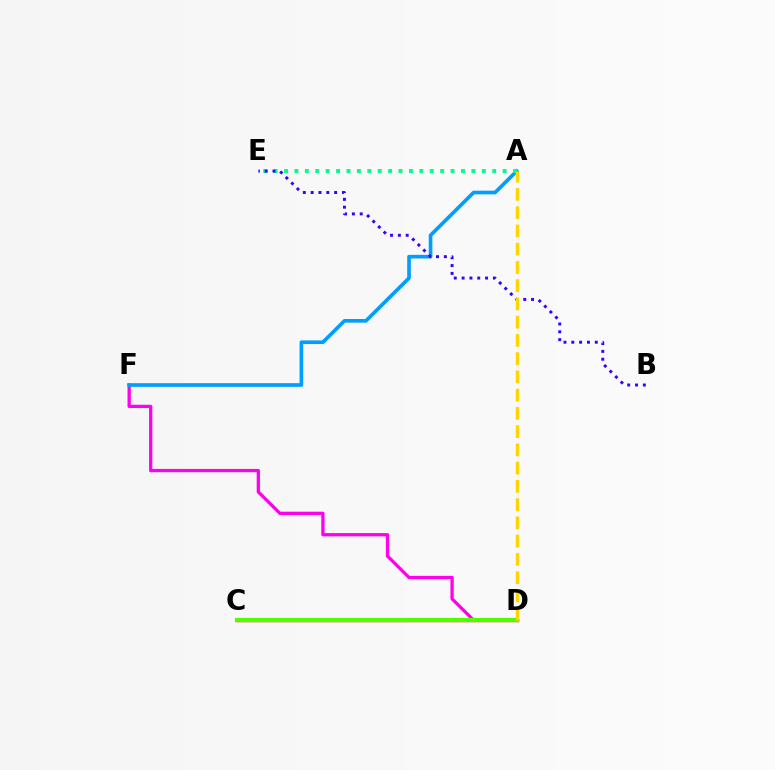{('D', 'F'): [{'color': '#ff00ed', 'line_style': 'solid', 'thickness': 2.36}], ('A', 'F'): [{'color': '#009eff', 'line_style': 'solid', 'thickness': 2.64}], ('A', 'E'): [{'color': '#00ff86', 'line_style': 'dotted', 'thickness': 2.83}], ('C', 'D'): [{'color': '#ff0000', 'line_style': 'solid', 'thickness': 2.45}, {'color': '#4fff00', 'line_style': 'solid', 'thickness': 2.97}], ('B', 'E'): [{'color': '#3700ff', 'line_style': 'dotted', 'thickness': 2.13}], ('A', 'D'): [{'color': '#ffd500', 'line_style': 'dashed', 'thickness': 2.48}]}